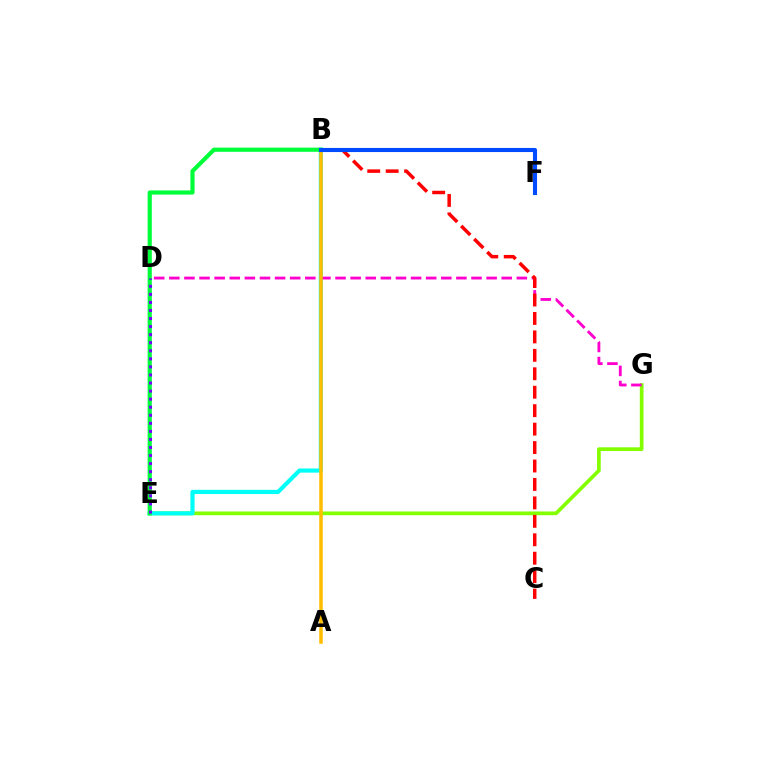{('E', 'G'): [{'color': '#84ff00', 'line_style': 'solid', 'thickness': 2.67}], ('B', 'E'): [{'color': '#00fff6', 'line_style': 'solid', 'thickness': 3.0}, {'color': '#00ff39', 'line_style': 'solid', 'thickness': 3.0}], ('D', 'G'): [{'color': '#ff00cf', 'line_style': 'dashed', 'thickness': 2.05}], ('A', 'B'): [{'color': '#ffbd00', 'line_style': 'solid', 'thickness': 2.54}], ('B', 'C'): [{'color': '#ff0000', 'line_style': 'dashed', 'thickness': 2.51}], ('B', 'F'): [{'color': '#004bff', 'line_style': 'solid', 'thickness': 2.95}], ('D', 'E'): [{'color': '#7200ff', 'line_style': 'dotted', 'thickness': 2.19}]}